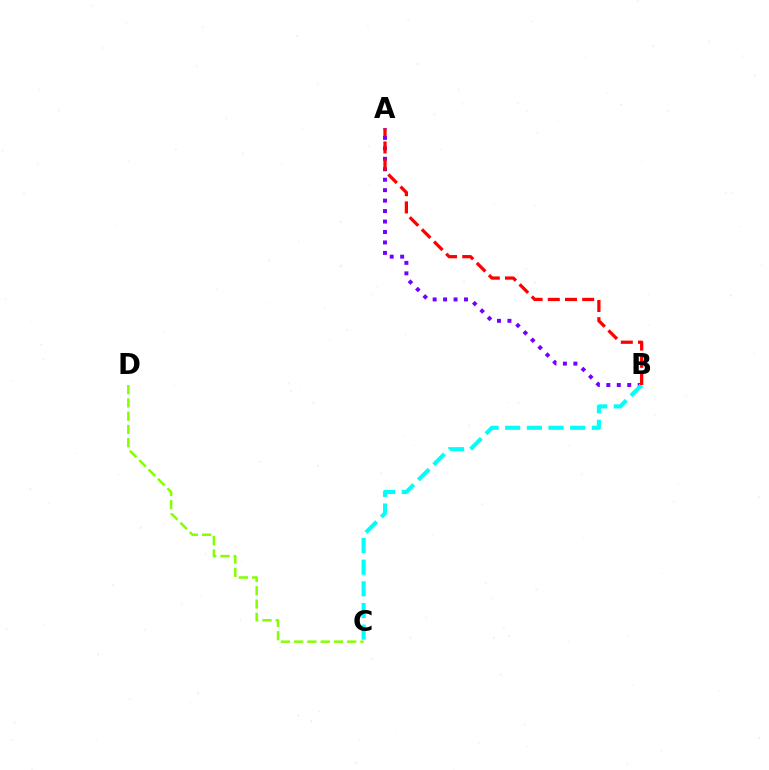{('A', 'B'): [{'color': '#7200ff', 'line_style': 'dotted', 'thickness': 2.84}, {'color': '#ff0000', 'line_style': 'dashed', 'thickness': 2.34}], ('C', 'D'): [{'color': '#84ff00', 'line_style': 'dashed', 'thickness': 1.8}], ('B', 'C'): [{'color': '#00fff6', 'line_style': 'dashed', 'thickness': 2.94}]}